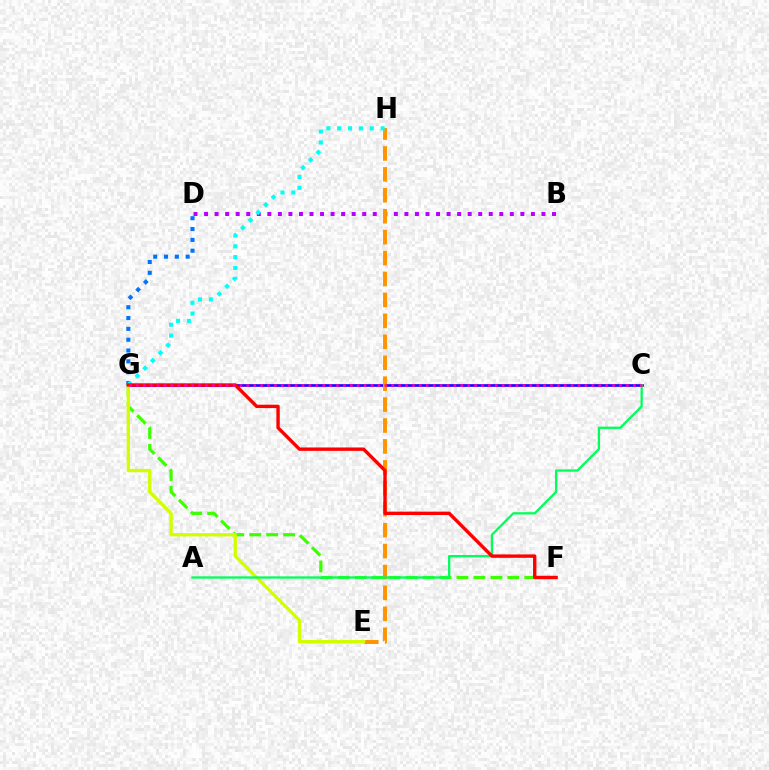{('B', 'D'): [{'color': '#b900ff', 'line_style': 'dotted', 'thickness': 2.86}], ('C', 'G'): [{'color': '#2500ff', 'line_style': 'solid', 'thickness': 1.93}, {'color': '#ff00ac', 'line_style': 'dotted', 'thickness': 1.88}], ('F', 'G'): [{'color': '#3dff00', 'line_style': 'dashed', 'thickness': 2.3}, {'color': '#ff0000', 'line_style': 'solid', 'thickness': 2.44}], ('E', 'H'): [{'color': '#ff9400', 'line_style': 'dashed', 'thickness': 2.84}], ('E', 'G'): [{'color': '#d1ff00', 'line_style': 'solid', 'thickness': 2.4}], ('D', 'G'): [{'color': '#0074ff', 'line_style': 'dotted', 'thickness': 2.94}], ('G', 'H'): [{'color': '#00fff6', 'line_style': 'dotted', 'thickness': 2.95}], ('A', 'C'): [{'color': '#00ff5c', 'line_style': 'solid', 'thickness': 1.66}]}